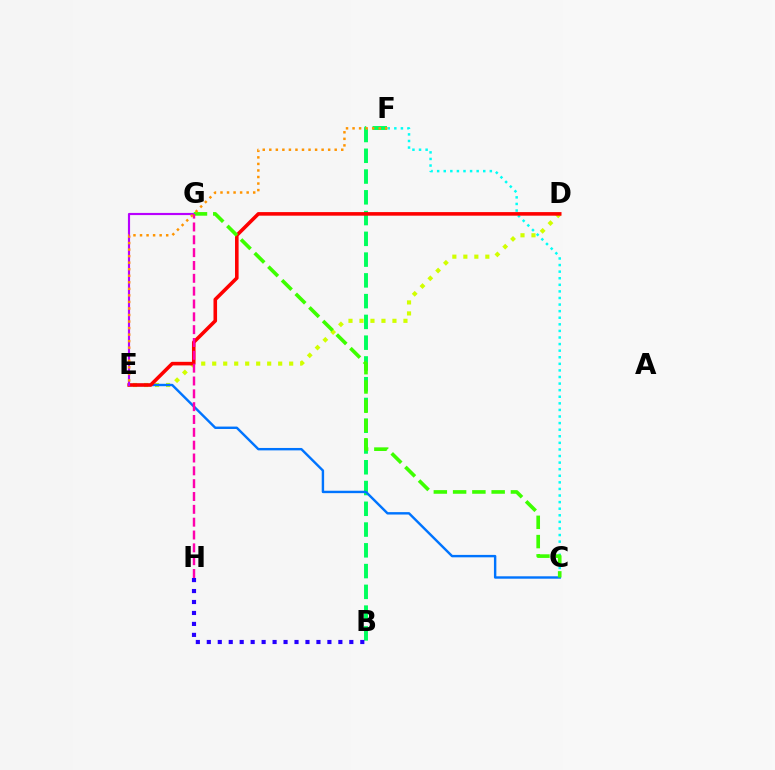{('B', 'F'): [{'color': '#00ff5c', 'line_style': 'dashed', 'thickness': 2.82}], ('D', 'E'): [{'color': '#d1ff00', 'line_style': 'dotted', 'thickness': 2.99}, {'color': '#ff0000', 'line_style': 'solid', 'thickness': 2.57}], ('C', 'E'): [{'color': '#0074ff', 'line_style': 'solid', 'thickness': 1.74}], ('C', 'F'): [{'color': '#00fff6', 'line_style': 'dotted', 'thickness': 1.79}], ('B', 'H'): [{'color': '#2500ff', 'line_style': 'dotted', 'thickness': 2.98}], ('E', 'G'): [{'color': '#b900ff', 'line_style': 'solid', 'thickness': 1.55}], ('C', 'G'): [{'color': '#3dff00', 'line_style': 'dashed', 'thickness': 2.62}], ('G', 'H'): [{'color': '#ff00ac', 'line_style': 'dashed', 'thickness': 1.74}], ('E', 'F'): [{'color': '#ff9400', 'line_style': 'dotted', 'thickness': 1.78}]}